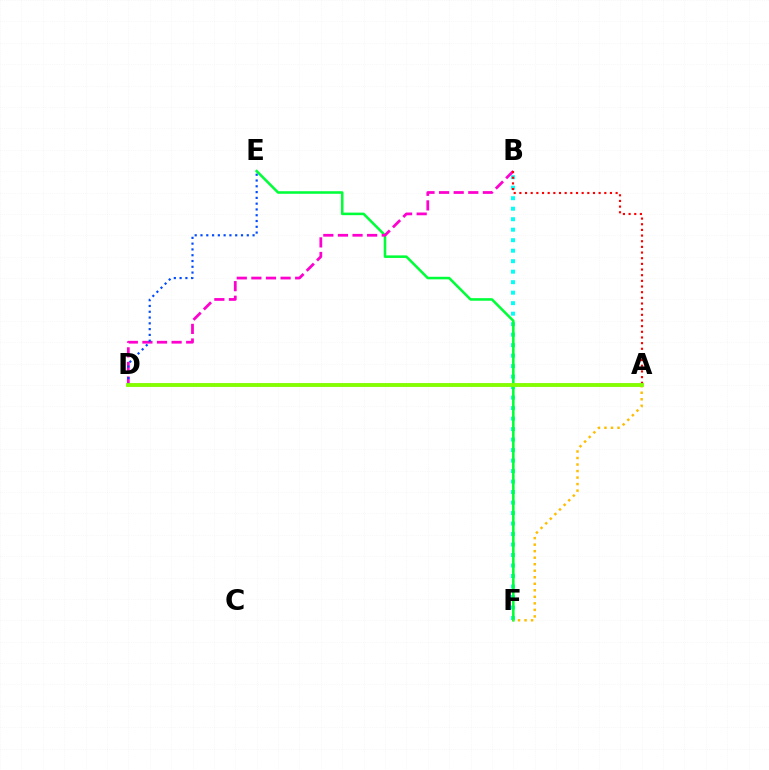{('B', 'F'): [{'color': '#00fff6', 'line_style': 'dotted', 'thickness': 2.85}], ('A', 'D'): [{'color': '#7200ff', 'line_style': 'solid', 'thickness': 1.79}, {'color': '#84ff00', 'line_style': 'solid', 'thickness': 2.74}], ('E', 'F'): [{'color': '#00ff39', 'line_style': 'solid', 'thickness': 1.84}], ('B', 'D'): [{'color': '#ff00cf', 'line_style': 'dashed', 'thickness': 1.98}], ('A', 'B'): [{'color': '#ff0000', 'line_style': 'dotted', 'thickness': 1.54}], ('D', 'E'): [{'color': '#004bff', 'line_style': 'dotted', 'thickness': 1.57}], ('A', 'F'): [{'color': '#ffbd00', 'line_style': 'dotted', 'thickness': 1.77}]}